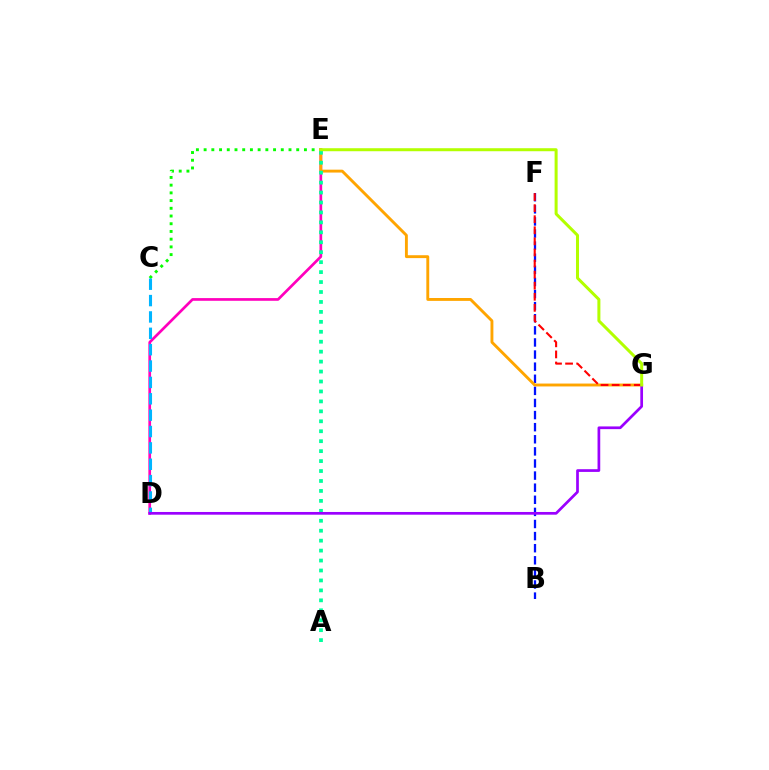{('C', 'E'): [{'color': '#08ff00', 'line_style': 'dotted', 'thickness': 2.1}], ('B', 'F'): [{'color': '#0010ff', 'line_style': 'dashed', 'thickness': 1.64}], ('D', 'E'): [{'color': '#ff00bd', 'line_style': 'solid', 'thickness': 1.94}], ('E', 'G'): [{'color': '#ffa500', 'line_style': 'solid', 'thickness': 2.08}, {'color': '#b3ff00', 'line_style': 'solid', 'thickness': 2.17}], ('A', 'E'): [{'color': '#00ff9d', 'line_style': 'dotted', 'thickness': 2.7}], ('C', 'D'): [{'color': '#00b5ff', 'line_style': 'dashed', 'thickness': 2.22}], ('F', 'G'): [{'color': '#ff0000', 'line_style': 'dashed', 'thickness': 1.51}], ('D', 'G'): [{'color': '#9b00ff', 'line_style': 'solid', 'thickness': 1.95}]}